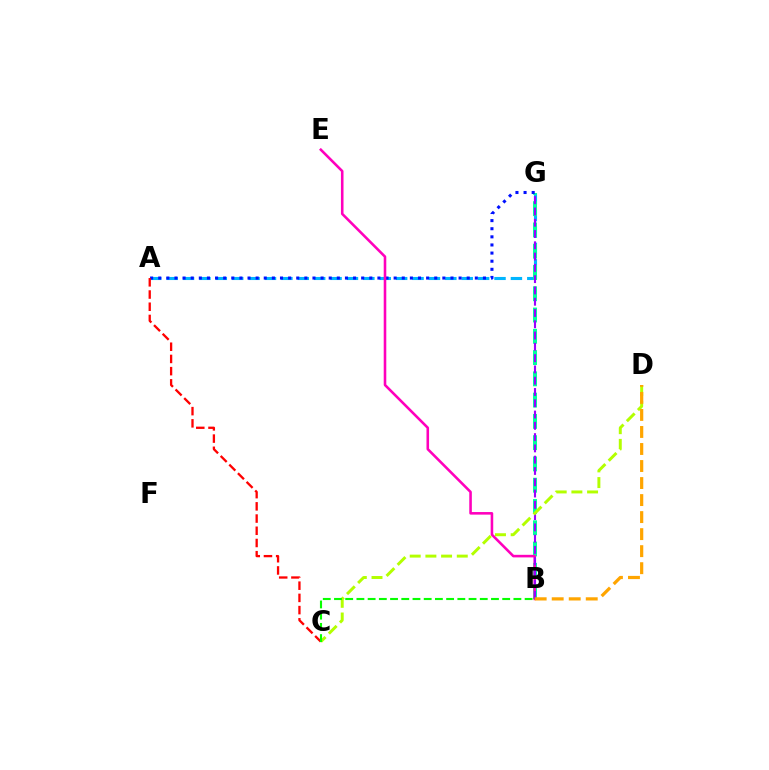{('A', 'G'): [{'color': '#00b5ff', 'line_style': 'dashed', 'thickness': 2.23}, {'color': '#0010ff', 'line_style': 'dotted', 'thickness': 2.21}], ('B', 'G'): [{'color': '#00ff9d', 'line_style': 'dashed', 'thickness': 2.89}, {'color': '#9b00ff', 'line_style': 'dashed', 'thickness': 1.53}], ('B', 'E'): [{'color': '#ff00bd', 'line_style': 'solid', 'thickness': 1.86}], ('C', 'D'): [{'color': '#b3ff00', 'line_style': 'dashed', 'thickness': 2.13}], ('A', 'C'): [{'color': '#ff0000', 'line_style': 'dashed', 'thickness': 1.66}], ('B', 'D'): [{'color': '#ffa500', 'line_style': 'dashed', 'thickness': 2.31}], ('B', 'C'): [{'color': '#08ff00', 'line_style': 'dashed', 'thickness': 1.52}]}